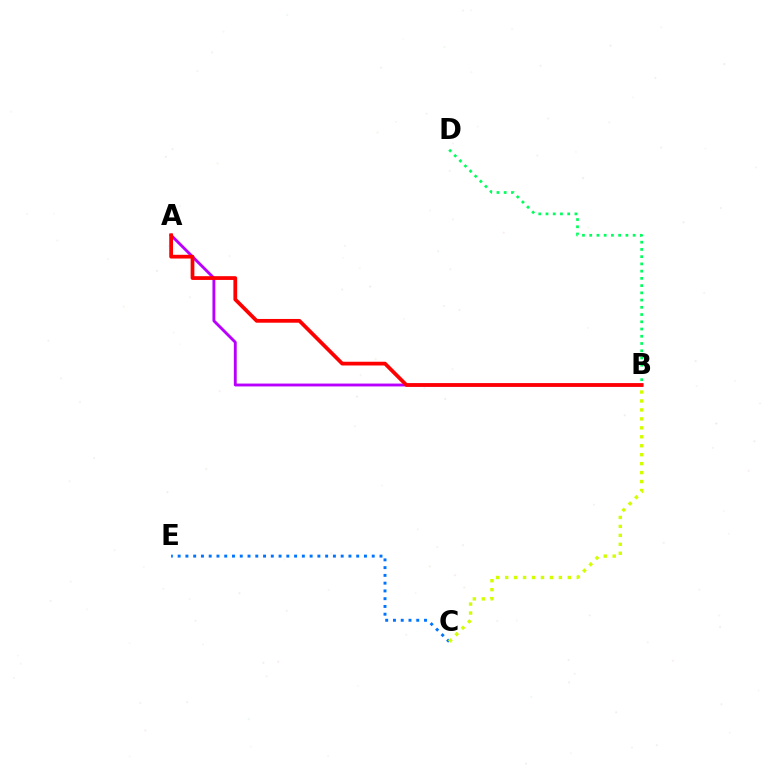{('A', 'B'): [{'color': '#b900ff', 'line_style': 'solid', 'thickness': 2.07}, {'color': '#ff0000', 'line_style': 'solid', 'thickness': 2.7}], ('B', 'D'): [{'color': '#00ff5c', 'line_style': 'dotted', 'thickness': 1.97}], ('C', 'E'): [{'color': '#0074ff', 'line_style': 'dotted', 'thickness': 2.11}], ('B', 'C'): [{'color': '#d1ff00', 'line_style': 'dotted', 'thickness': 2.43}]}